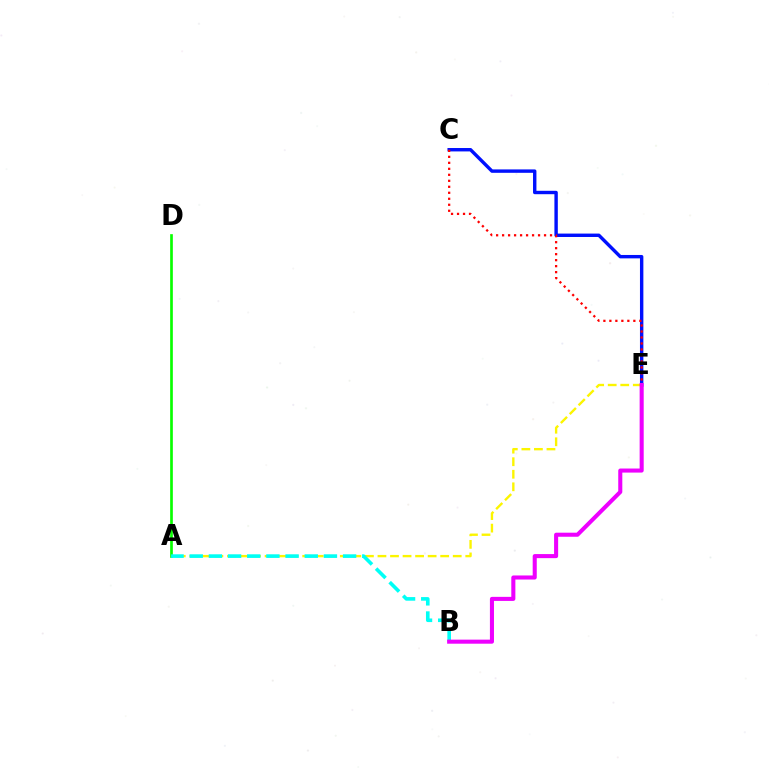{('A', 'E'): [{'color': '#fcf500', 'line_style': 'dashed', 'thickness': 1.7}], ('A', 'D'): [{'color': '#08ff00', 'line_style': 'solid', 'thickness': 1.93}], ('A', 'B'): [{'color': '#00fff6', 'line_style': 'dashed', 'thickness': 2.6}], ('C', 'E'): [{'color': '#0010ff', 'line_style': 'solid', 'thickness': 2.45}, {'color': '#ff0000', 'line_style': 'dotted', 'thickness': 1.63}], ('B', 'E'): [{'color': '#ee00ff', 'line_style': 'solid', 'thickness': 2.93}]}